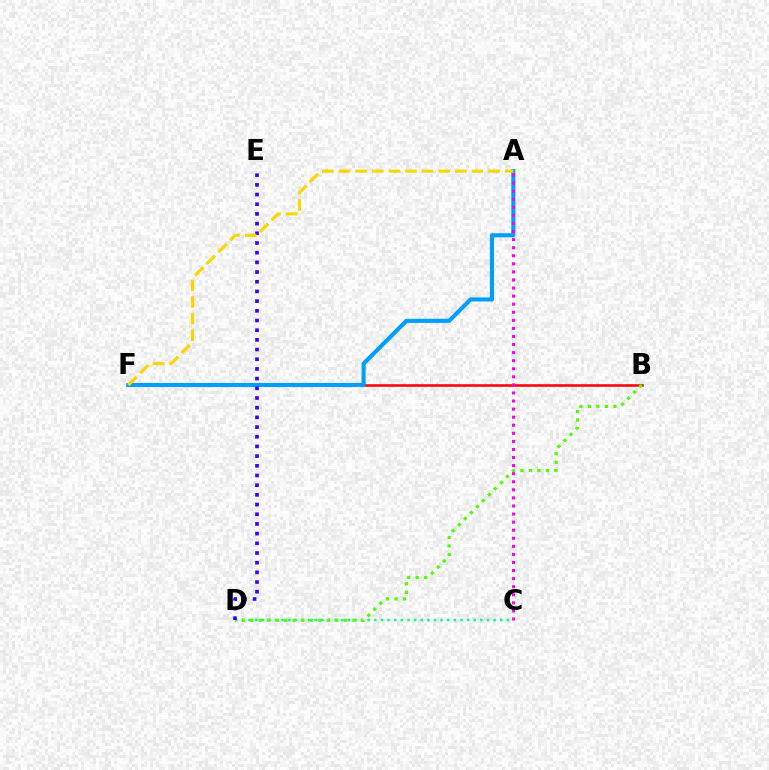{('B', 'F'): [{'color': '#ff0000', 'line_style': 'solid', 'thickness': 1.84}], ('A', 'F'): [{'color': '#009eff', 'line_style': 'solid', 'thickness': 2.95}, {'color': '#ffd500', 'line_style': 'dashed', 'thickness': 2.26}], ('C', 'D'): [{'color': '#00ff86', 'line_style': 'dotted', 'thickness': 1.8}], ('B', 'D'): [{'color': '#4fff00', 'line_style': 'dotted', 'thickness': 2.31}], ('D', 'E'): [{'color': '#3700ff', 'line_style': 'dotted', 'thickness': 2.63}], ('A', 'C'): [{'color': '#ff00ed', 'line_style': 'dotted', 'thickness': 2.19}]}